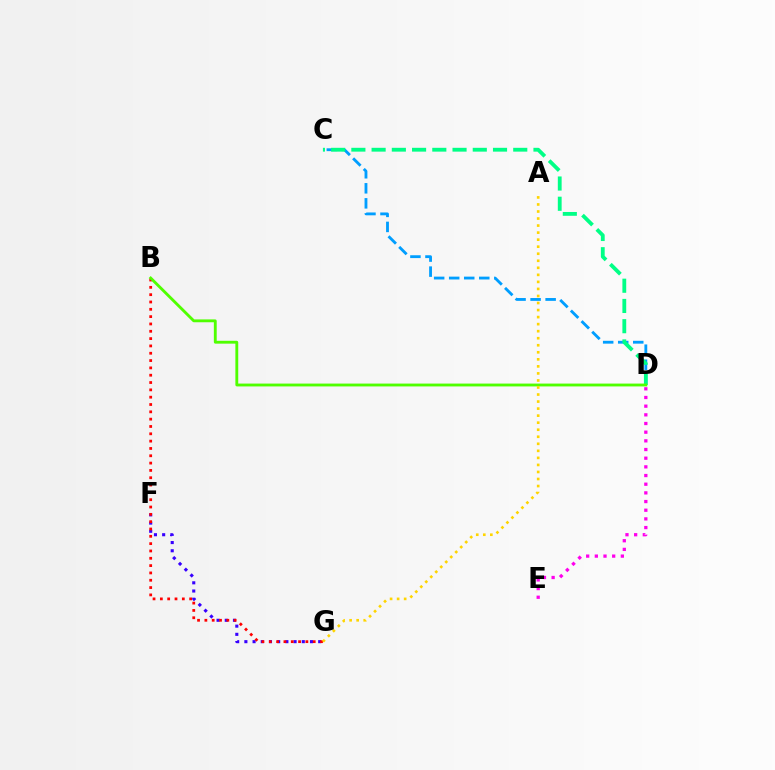{('F', 'G'): [{'color': '#3700ff', 'line_style': 'dotted', 'thickness': 2.23}], ('C', 'D'): [{'color': '#009eff', 'line_style': 'dashed', 'thickness': 2.04}, {'color': '#00ff86', 'line_style': 'dashed', 'thickness': 2.75}], ('B', 'G'): [{'color': '#ff0000', 'line_style': 'dotted', 'thickness': 1.99}], ('D', 'E'): [{'color': '#ff00ed', 'line_style': 'dotted', 'thickness': 2.36}], ('B', 'D'): [{'color': '#4fff00', 'line_style': 'solid', 'thickness': 2.05}], ('A', 'G'): [{'color': '#ffd500', 'line_style': 'dotted', 'thickness': 1.91}]}